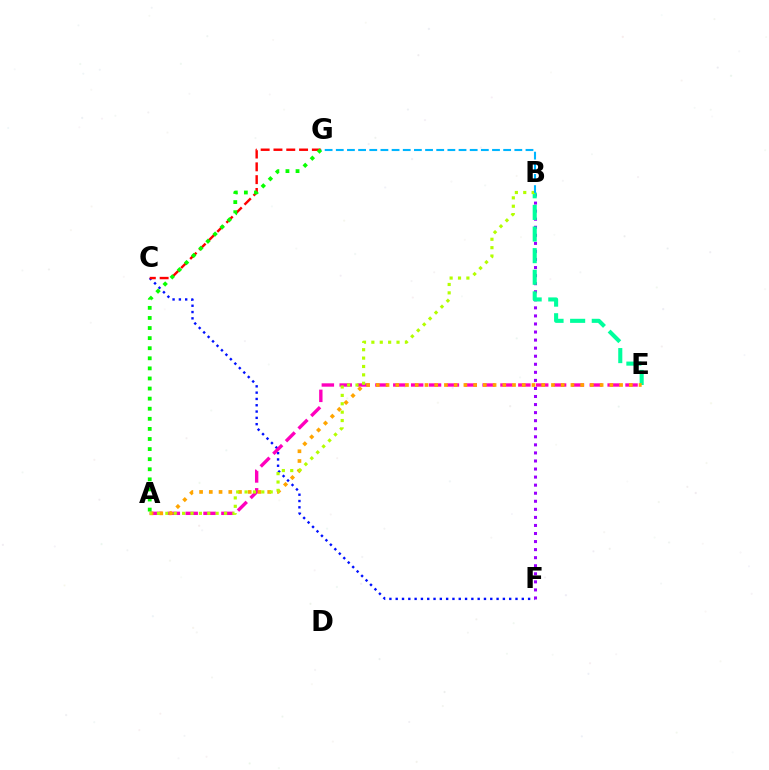{('C', 'F'): [{'color': '#0010ff', 'line_style': 'dotted', 'thickness': 1.71}], ('B', 'F'): [{'color': '#9b00ff', 'line_style': 'dotted', 'thickness': 2.19}], ('B', 'E'): [{'color': '#00ff9d', 'line_style': 'dashed', 'thickness': 2.94}], ('C', 'G'): [{'color': '#ff0000', 'line_style': 'dashed', 'thickness': 1.74}], ('A', 'E'): [{'color': '#ff00bd', 'line_style': 'dashed', 'thickness': 2.43}, {'color': '#ffa500', 'line_style': 'dotted', 'thickness': 2.64}], ('A', 'G'): [{'color': '#08ff00', 'line_style': 'dotted', 'thickness': 2.74}], ('A', 'B'): [{'color': '#b3ff00', 'line_style': 'dotted', 'thickness': 2.28}], ('B', 'G'): [{'color': '#00b5ff', 'line_style': 'dashed', 'thickness': 1.52}]}